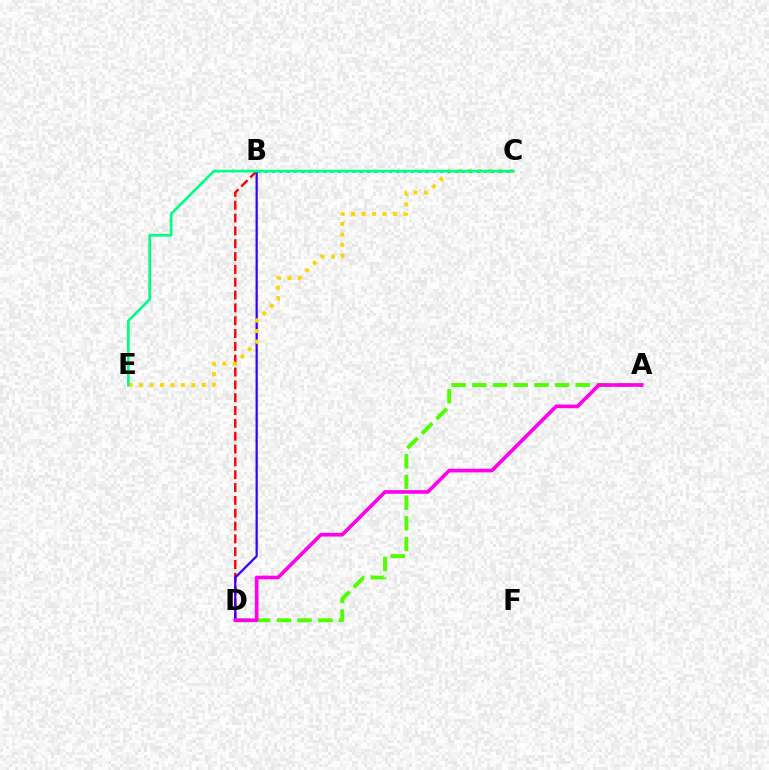{('B', 'D'): [{'color': '#ff0000', 'line_style': 'dashed', 'thickness': 1.74}, {'color': '#3700ff', 'line_style': 'solid', 'thickness': 1.62}], ('A', 'D'): [{'color': '#4fff00', 'line_style': 'dashed', 'thickness': 2.81}, {'color': '#ff00ed', 'line_style': 'solid', 'thickness': 2.62}], ('C', 'E'): [{'color': '#ffd500', 'line_style': 'dotted', 'thickness': 2.85}, {'color': '#00ff86', 'line_style': 'solid', 'thickness': 1.95}], ('B', 'C'): [{'color': '#009eff', 'line_style': 'dotted', 'thickness': 1.99}]}